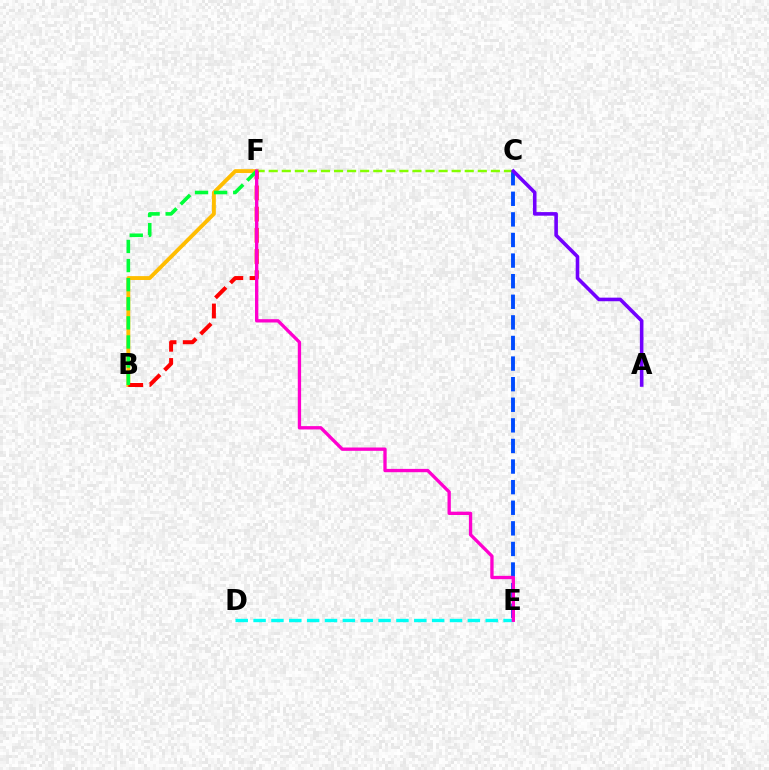{('B', 'F'): [{'color': '#ffbd00', 'line_style': 'solid', 'thickness': 2.8}, {'color': '#ff0000', 'line_style': 'dashed', 'thickness': 2.88}, {'color': '#00ff39', 'line_style': 'dashed', 'thickness': 2.6}], ('C', 'E'): [{'color': '#004bff', 'line_style': 'dashed', 'thickness': 2.8}], ('C', 'F'): [{'color': '#84ff00', 'line_style': 'dashed', 'thickness': 1.78}], ('A', 'C'): [{'color': '#7200ff', 'line_style': 'solid', 'thickness': 2.58}], ('D', 'E'): [{'color': '#00fff6', 'line_style': 'dashed', 'thickness': 2.43}], ('E', 'F'): [{'color': '#ff00cf', 'line_style': 'solid', 'thickness': 2.39}]}